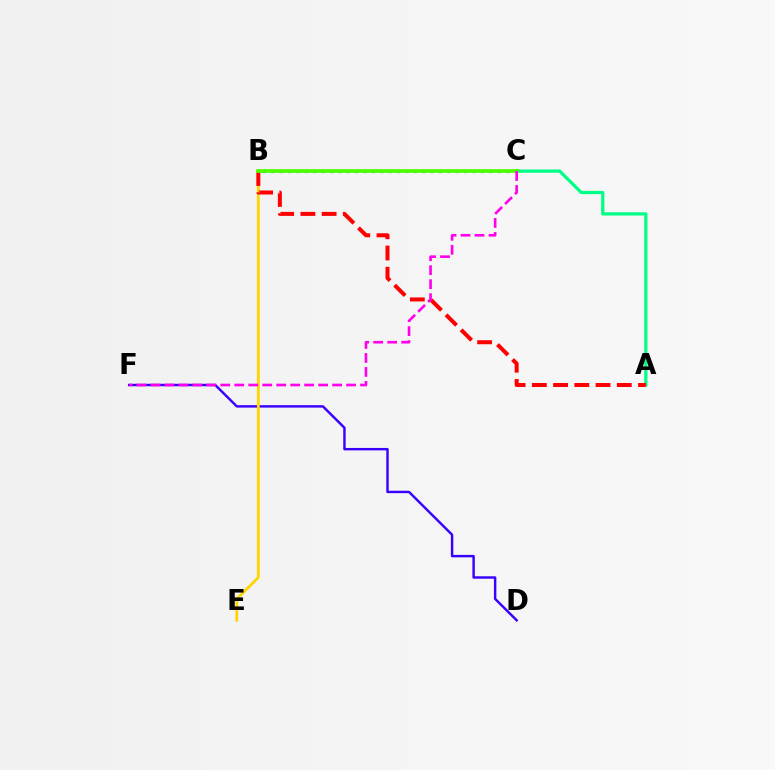{('D', 'F'): [{'color': '#3700ff', 'line_style': 'solid', 'thickness': 1.75}], ('B', 'E'): [{'color': '#ffd500', 'line_style': 'solid', 'thickness': 2.0}], ('B', 'C'): [{'color': '#009eff', 'line_style': 'dotted', 'thickness': 2.28}, {'color': '#4fff00', 'line_style': 'solid', 'thickness': 2.69}], ('A', 'C'): [{'color': '#00ff86', 'line_style': 'solid', 'thickness': 2.35}], ('A', 'B'): [{'color': '#ff0000', 'line_style': 'dashed', 'thickness': 2.88}], ('C', 'F'): [{'color': '#ff00ed', 'line_style': 'dashed', 'thickness': 1.9}]}